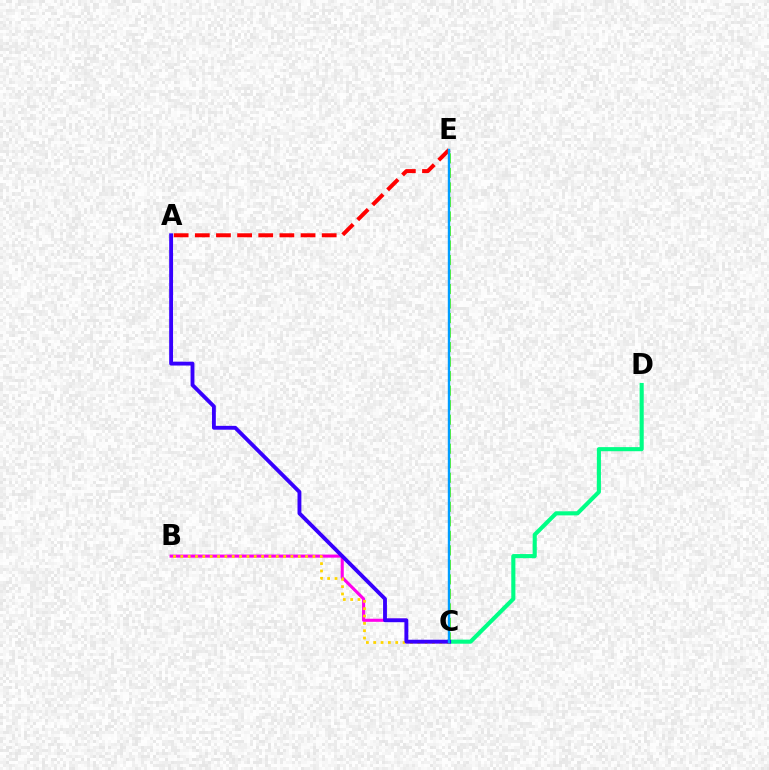{('C', 'D'): [{'color': '#00ff86', 'line_style': 'solid', 'thickness': 2.95}], ('B', 'C'): [{'color': '#ff00ed', 'line_style': 'solid', 'thickness': 2.22}, {'color': '#ffd500', 'line_style': 'dotted', 'thickness': 1.99}], ('A', 'E'): [{'color': '#ff0000', 'line_style': 'dashed', 'thickness': 2.87}], ('C', 'E'): [{'color': '#4fff00', 'line_style': 'dashed', 'thickness': 1.97}, {'color': '#009eff', 'line_style': 'solid', 'thickness': 1.73}], ('A', 'C'): [{'color': '#3700ff', 'line_style': 'solid', 'thickness': 2.78}]}